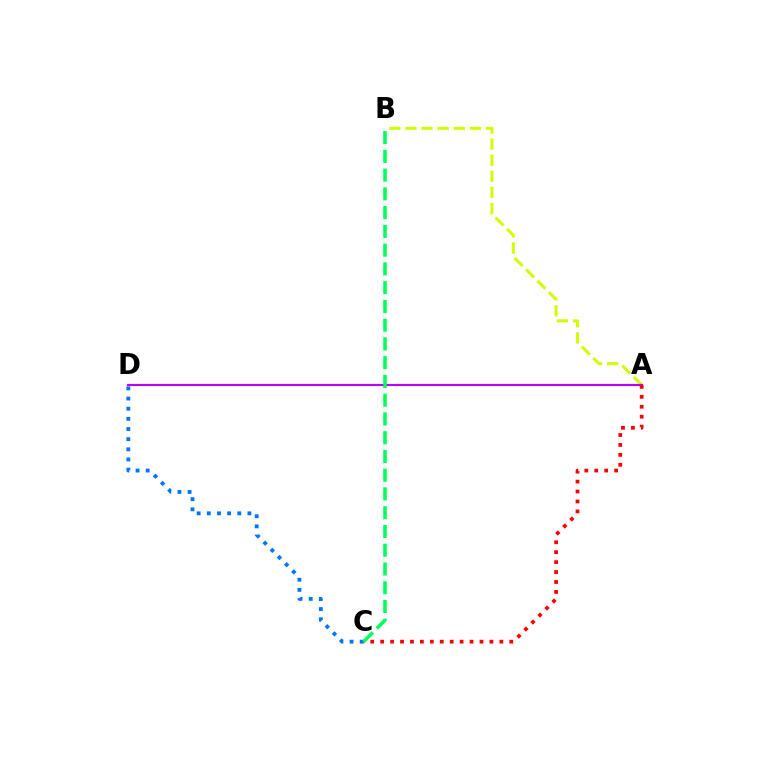{('C', 'D'): [{'color': '#0074ff', 'line_style': 'dotted', 'thickness': 2.76}], ('A', 'B'): [{'color': '#d1ff00', 'line_style': 'dashed', 'thickness': 2.19}], ('A', 'D'): [{'color': '#b900ff', 'line_style': 'solid', 'thickness': 1.56}], ('A', 'C'): [{'color': '#ff0000', 'line_style': 'dotted', 'thickness': 2.7}], ('B', 'C'): [{'color': '#00ff5c', 'line_style': 'dashed', 'thickness': 2.55}]}